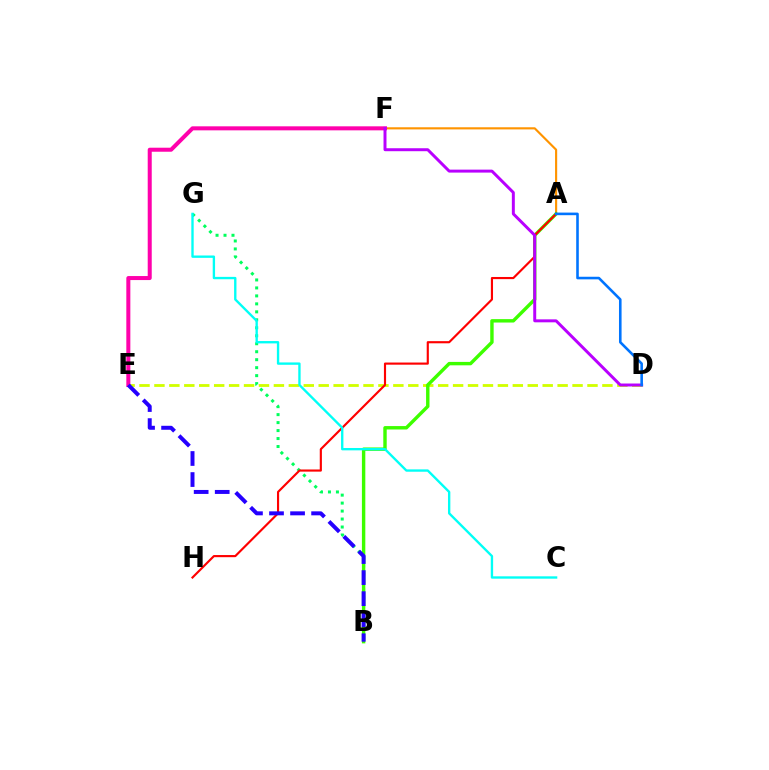{('B', 'G'): [{'color': '#00ff5c', 'line_style': 'dotted', 'thickness': 2.17}], ('D', 'E'): [{'color': '#d1ff00', 'line_style': 'dashed', 'thickness': 2.03}], ('A', 'F'): [{'color': '#ff9400', 'line_style': 'solid', 'thickness': 1.54}], ('A', 'B'): [{'color': '#3dff00', 'line_style': 'solid', 'thickness': 2.46}], ('A', 'H'): [{'color': '#ff0000', 'line_style': 'solid', 'thickness': 1.55}], ('E', 'F'): [{'color': '#ff00ac', 'line_style': 'solid', 'thickness': 2.89}], ('B', 'E'): [{'color': '#2500ff', 'line_style': 'dashed', 'thickness': 2.86}], ('C', 'G'): [{'color': '#00fff6', 'line_style': 'solid', 'thickness': 1.7}], ('D', 'F'): [{'color': '#b900ff', 'line_style': 'solid', 'thickness': 2.14}], ('A', 'D'): [{'color': '#0074ff', 'line_style': 'solid', 'thickness': 1.87}]}